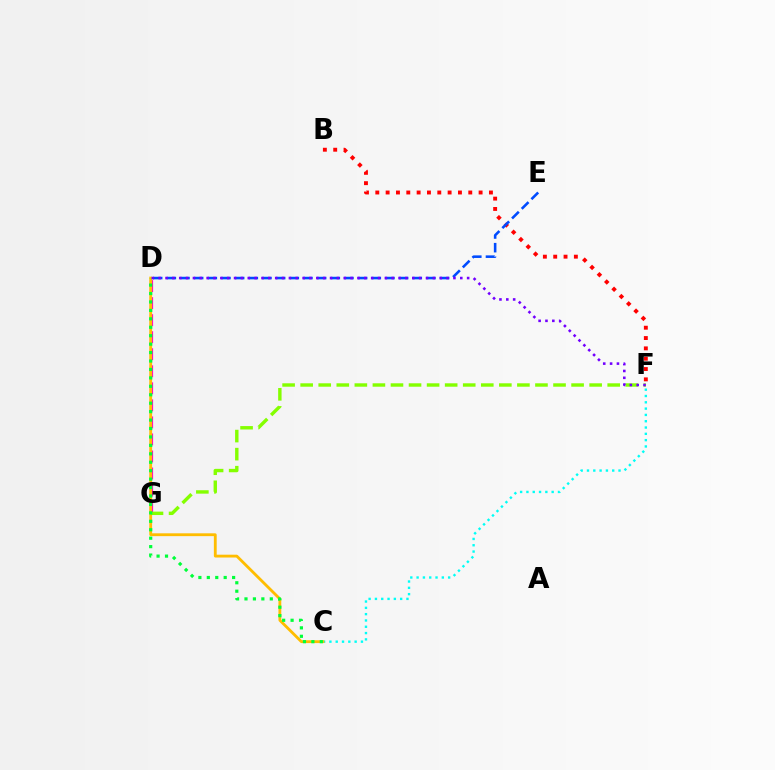{('D', 'G'): [{'color': '#ff00cf', 'line_style': 'dashed', 'thickness': 2.31}], ('C', 'F'): [{'color': '#00fff6', 'line_style': 'dotted', 'thickness': 1.71}], ('B', 'F'): [{'color': '#ff0000', 'line_style': 'dotted', 'thickness': 2.81}], ('C', 'D'): [{'color': '#ffbd00', 'line_style': 'solid', 'thickness': 2.03}, {'color': '#00ff39', 'line_style': 'dotted', 'thickness': 2.29}], ('F', 'G'): [{'color': '#84ff00', 'line_style': 'dashed', 'thickness': 2.45}], ('D', 'E'): [{'color': '#004bff', 'line_style': 'dashed', 'thickness': 1.86}], ('D', 'F'): [{'color': '#7200ff', 'line_style': 'dotted', 'thickness': 1.86}]}